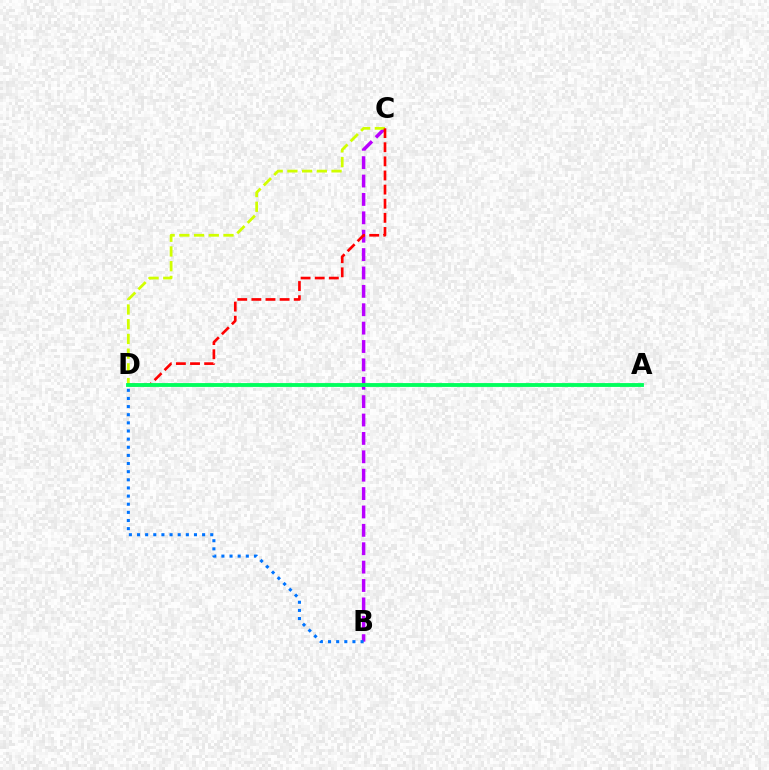{('B', 'C'): [{'color': '#b900ff', 'line_style': 'dashed', 'thickness': 2.5}], ('B', 'D'): [{'color': '#0074ff', 'line_style': 'dotted', 'thickness': 2.21}], ('C', 'D'): [{'color': '#d1ff00', 'line_style': 'dashed', 'thickness': 2.0}, {'color': '#ff0000', 'line_style': 'dashed', 'thickness': 1.92}], ('A', 'D'): [{'color': '#00ff5c', 'line_style': 'solid', 'thickness': 2.76}]}